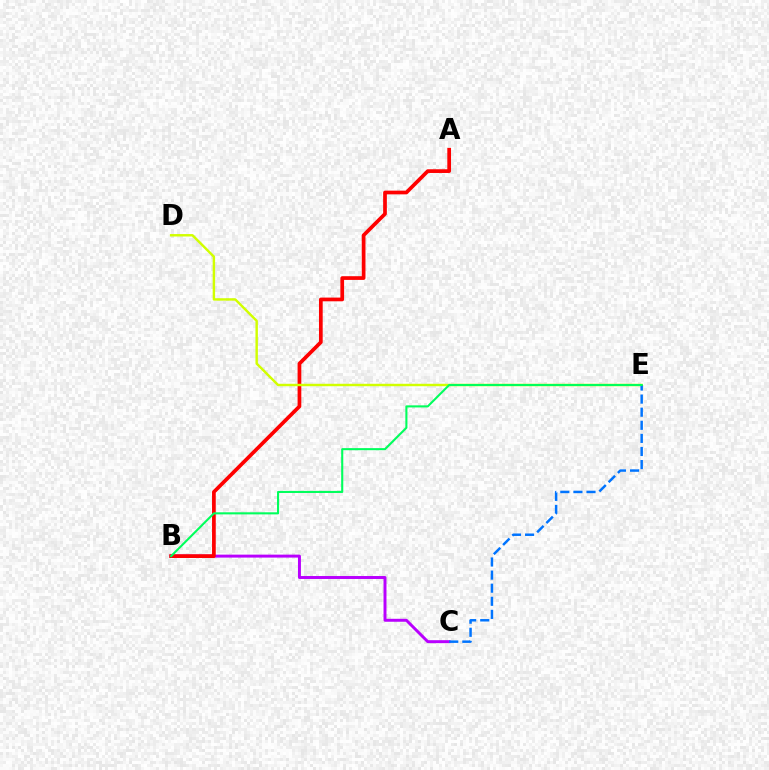{('B', 'C'): [{'color': '#b900ff', 'line_style': 'solid', 'thickness': 2.13}], ('A', 'B'): [{'color': '#ff0000', 'line_style': 'solid', 'thickness': 2.67}], ('D', 'E'): [{'color': '#d1ff00', 'line_style': 'solid', 'thickness': 1.75}], ('C', 'E'): [{'color': '#0074ff', 'line_style': 'dashed', 'thickness': 1.78}], ('B', 'E'): [{'color': '#00ff5c', 'line_style': 'solid', 'thickness': 1.5}]}